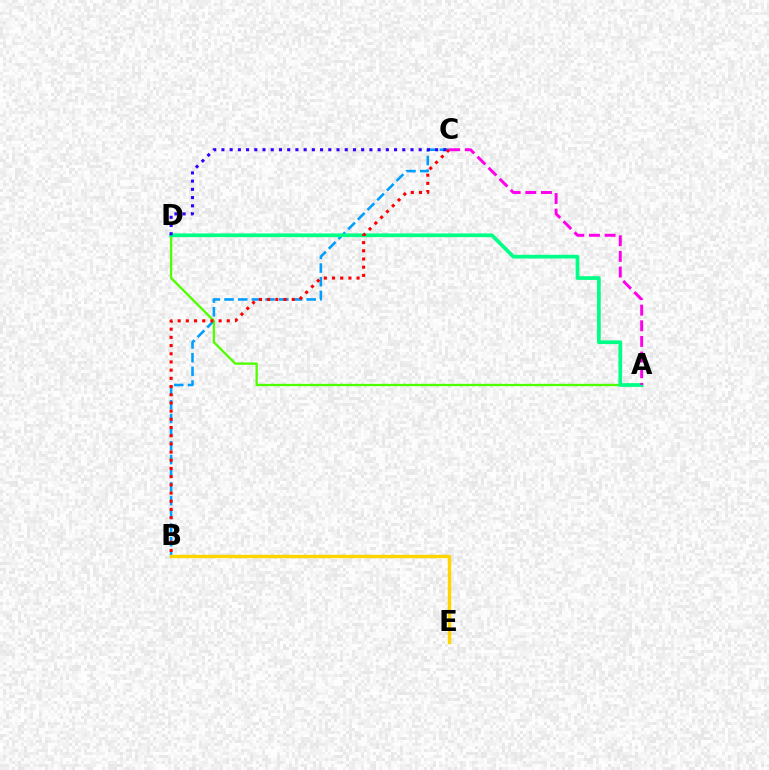{('B', 'C'): [{'color': '#009eff', 'line_style': 'dashed', 'thickness': 1.86}, {'color': '#ff0000', 'line_style': 'dotted', 'thickness': 2.23}], ('B', 'E'): [{'color': '#ffd500', 'line_style': 'solid', 'thickness': 2.45}], ('A', 'D'): [{'color': '#4fff00', 'line_style': 'solid', 'thickness': 1.67}, {'color': '#00ff86', 'line_style': 'solid', 'thickness': 2.68}], ('A', 'C'): [{'color': '#ff00ed', 'line_style': 'dashed', 'thickness': 2.13}], ('C', 'D'): [{'color': '#3700ff', 'line_style': 'dotted', 'thickness': 2.23}]}